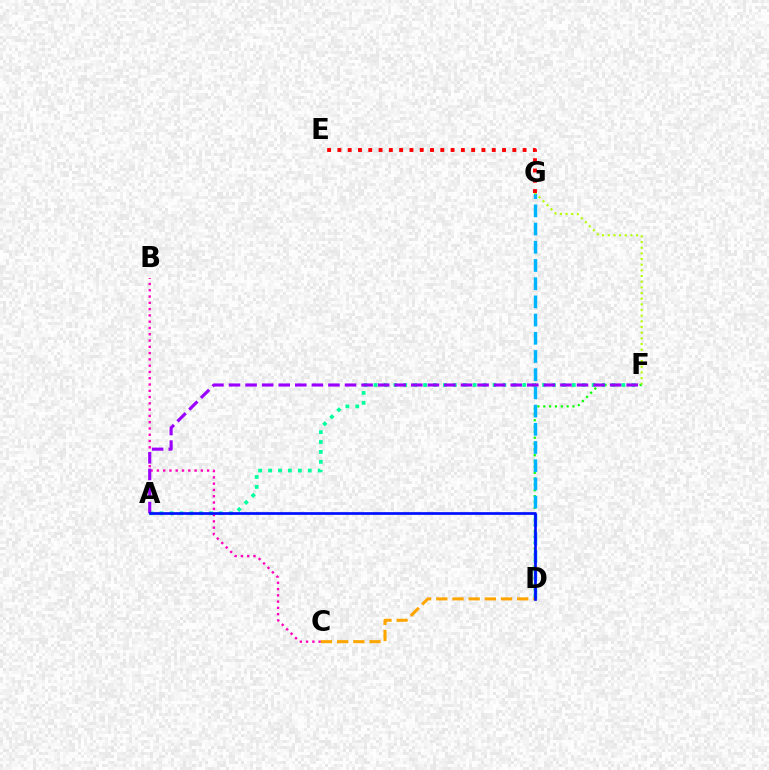{('D', 'F'): [{'color': '#08ff00', 'line_style': 'dotted', 'thickness': 1.59}], ('D', 'G'): [{'color': '#00b5ff', 'line_style': 'dashed', 'thickness': 2.47}], ('F', 'G'): [{'color': '#b3ff00', 'line_style': 'dotted', 'thickness': 1.54}], ('B', 'C'): [{'color': '#ff00bd', 'line_style': 'dotted', 'thickness': 1.71}], ('C', 'D'): [{'color': '#ffa500', 'line_style': 'dashed', 'thickness': 2.2}], ('A', 'F'): [{'color': '#00ff9d', 'line_style': 'dotted', 'thickness': 2.69}, {'color': '#9b00ff', 'line_style': 'dashed', 'thickness': 2.25}], ('A', 'D'): [{'color': '#0010ff', 'line_style': 'solid', 'thickness': 1.95}], ('E', 'G'): [{'color': '#ff0000', 'line_style': 'dotted', 'thickness': 2.8}]}